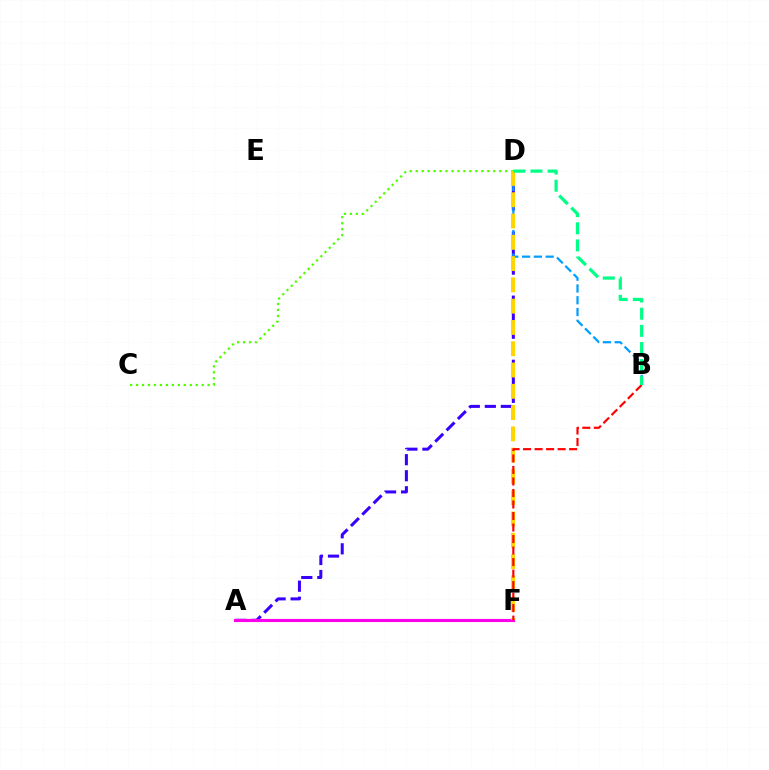{('A', 'D'): [{'color': '#3700ff', 'line_style': 'dashed', 'thickness': 2.18}], ('A', 'F'): [{'color': '#ff00ed', 'line_style': 'solid', 'thickness': 2.24}], ('B', 'D'): [{'color': '#009eff', 'line_style': 'dashed', 'thickness': 1.6}, {'color': '#00ff86', 'line_style': 'dashed', 'thickness': 2.33}], ('C', 'D'): [{'color': '#4fff00', 'line_style': 'dotted', 'thickness': 1.62}], ('D', 'F'): [{'color': '#ffd500', 'line_style': 'dashed', 'thickness': 2.89}], ('B', 'F'): [{'color': '#ff0000', 'line_style': 'dashed', 'thickness': 1.56}]}